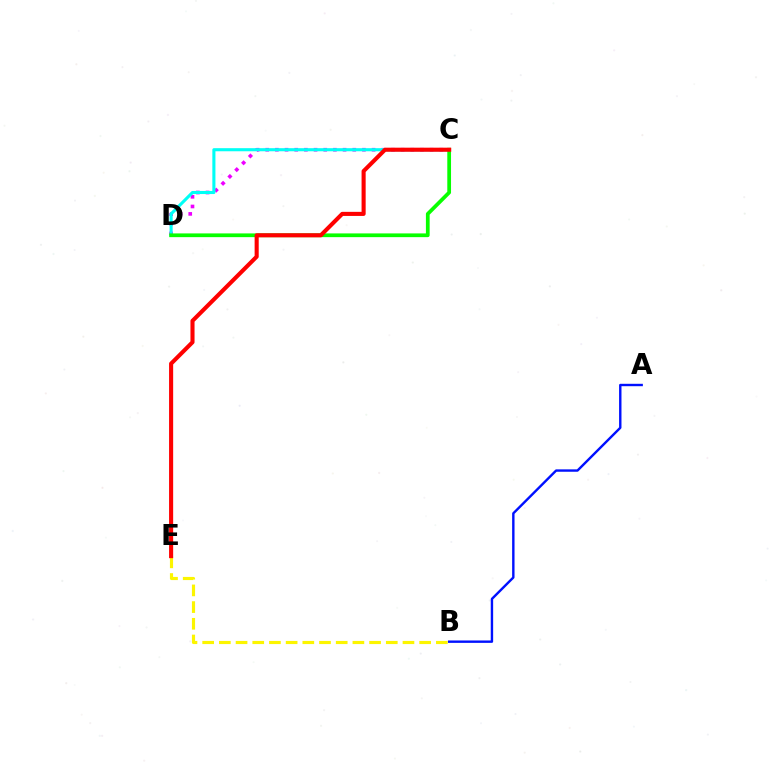{('C', 'D'): [{'color': '#ee00ff', 'line_style': 'dotted', 'thickness': 2.63}, {'color': '#00fff6', 'line_style': 'solid', 'thickness': 2.23}, {'color': '#08ff00', 'line_style': 'solid', 'thickness': 2.69}], ('B', 'E'): [{'color': '#fcf500', 'line_style': 'dashed', 'thickness': 2.27}], ('A', 'B'): [{'color': '#0010ff', 'line_style': 'solid', 'thickness': 1.73}], ('C', 'E'): [{'color': '#ff0000', 'line_style': 'solid', 'thickness': 2.94}]}